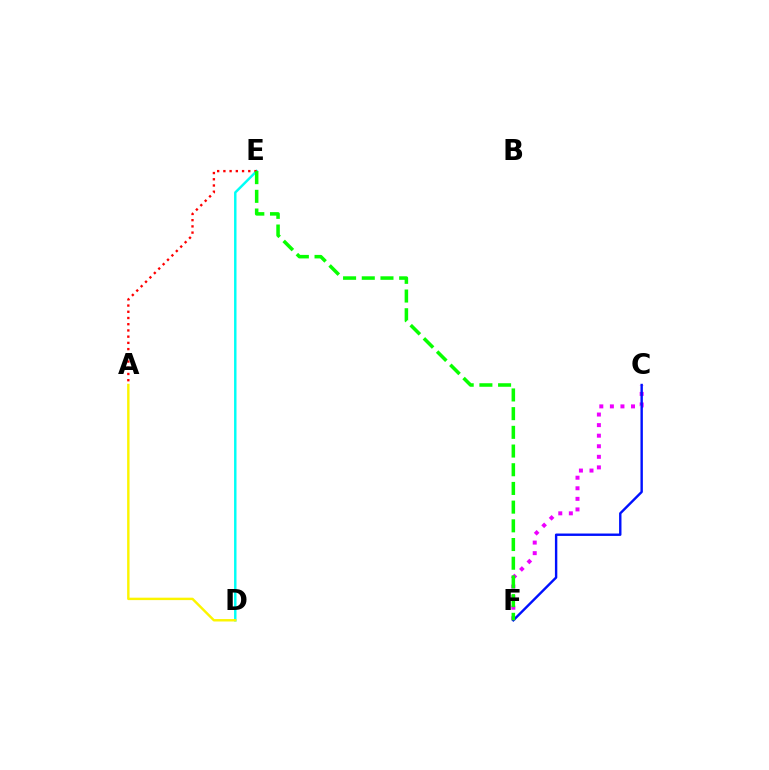{('D', 'E'): [{'color': '#00fff6', 'line_style': 'solid', 'thickness': 1.76}], ('C', 'F'): [{'color': '#ee00ff', 'line_style': 'dotted', 'thickness': 2.87}, {'color': '#0010ff', 'line_style': 'solid', 'thickness': 1.73}], ('A', 'D'): [{'color': '#fcf500', 'line_style': 'solid', 'thickness': 1.75}], ('A', 'E'): [{'color': '#ff0000', 'line_style': 'dotted', 'thickness': 1.69}], ('E', 'F'): [{'color': '#08ff00', 'line_style': 'dashed', 'thickness': 2.54}]}